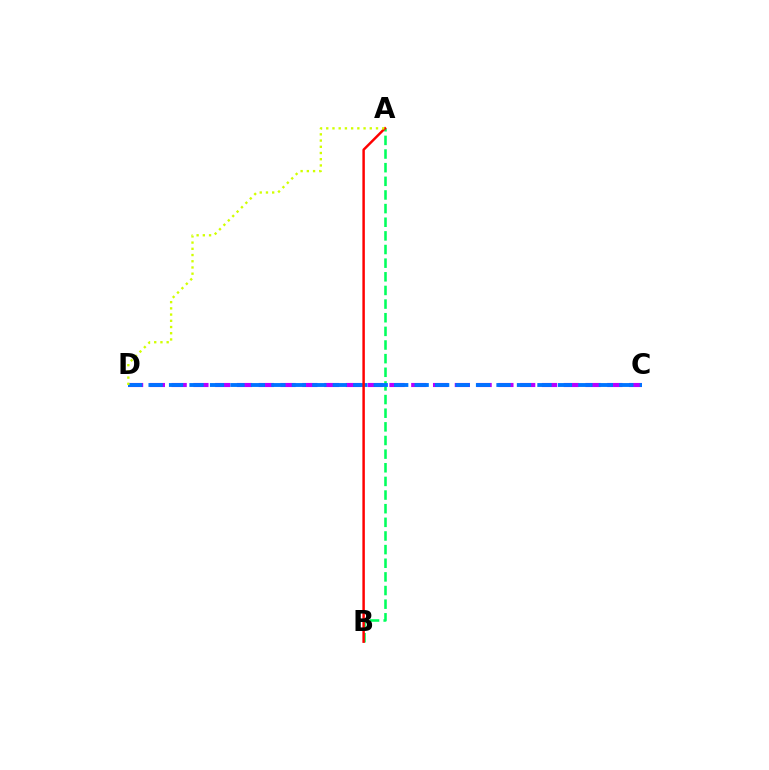{('C', 'D'): [{'color': '#b900ff', 'line_style': 'dashed', 'thickness': 2.96}, {'color': '#0074ff', 'line_style': 'dashed', 'thickness': 2.78}], ('A', 'B'): [{'color': '#00ff5c', 'line_style': 'dashed', 'thickness': 1.85}, {'color': '#ff0000', 'line_style': 'solid', 'thickness': 1.77}], ('A', 'D'): [{'color': '#d1ff00', 'line_style': 'dotted', 'thickness': 1.69}]}